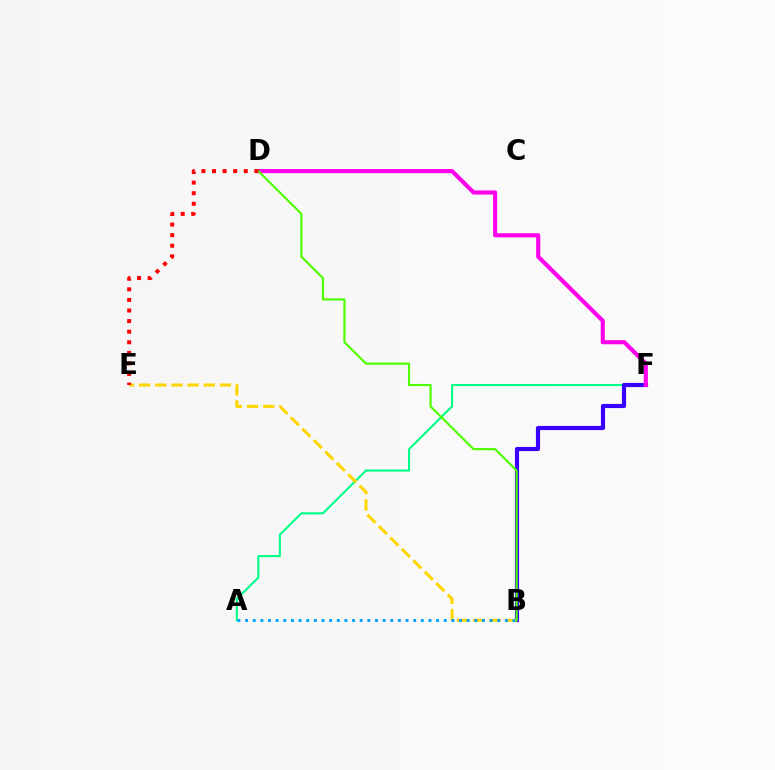{('A', 'F'): [{'color': '#00ff86', 'line_style': 'solid', 'thickness': 1.51}], ('B', 'F'): [{'color': '#3700ff', 'line_style': 'solid', 'thickness': 2.98}], ('D', 'F'): [{'color': '#ff00ed', 'line_style': 'solid', 'thickness': 2.96}], ('B', 'E'): [{'color': '#ffd500', 'line_style': 'dashed', 'thickness': 2.2}], ('A', 'B'): [{'color': '#009eff', 'line_style': 'dotted', 'thickness': 2.08}], ('B', 'D'): [{'color': '#4fff00', 'line_style': 'solid', 'thickness': 1.55}], ('D', 'E'): [{'color': '#ff0000', 'line_style': 'dotted', 'thickness': 2.88}]}